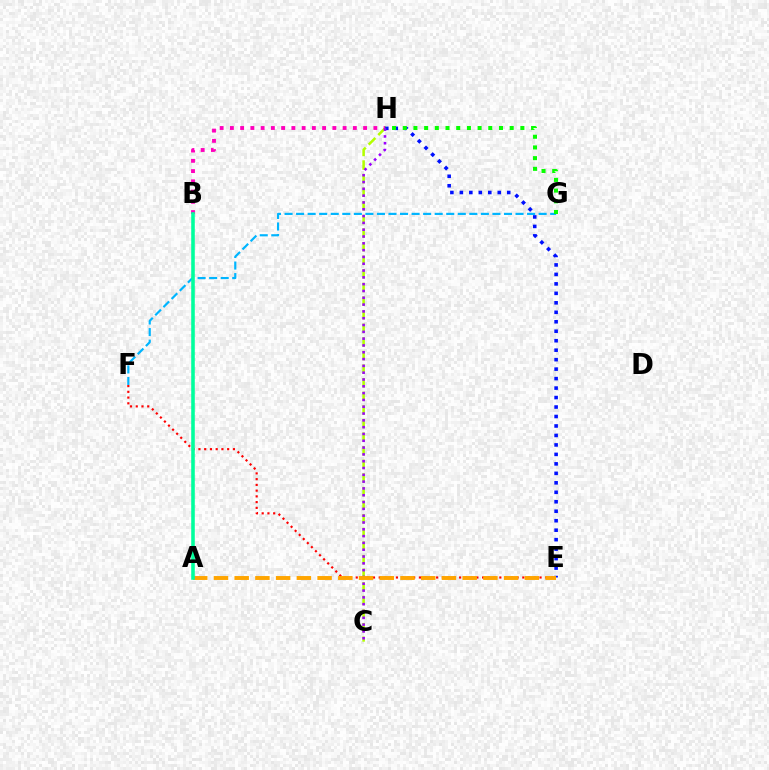{('E', 'H'): [{'color': '#0010ff', 'line_style': 'dotted', 'thickness': 2.57}], ('C', 'H'): [{'color': '#b3ff00', 'line_style': 'dashed', 'thickness': 1.85}, {'color': '#9b00ff', 'line_style': 'dotted', 'thickness': 1.85}], ('B', 'H'): [{'color': '#ff00bd', 'line_style': 'dotted', 'thickness': 2.78}], ('F', 'G'): [{'color': '#00b5ff', 'line_style': 'dashed', 'thickness': 1.57}], ('E', 'F'): [{'color': '#ff0000', 'line_style': 'dotted', 'thickness': 1.56}], ('G', 'H'): [{'color': '#08ff00', 'line_style': 'dotted', 'thickness': 2.91}], ('A', 'E'): [{'color': '#ffa500', 'line_style': 'dashed', 'thickness': 2.82}], ('A', 'B'): [{'color': '#00ff9d', 'line_style': 'solid', 'thickness': 2.57}]}